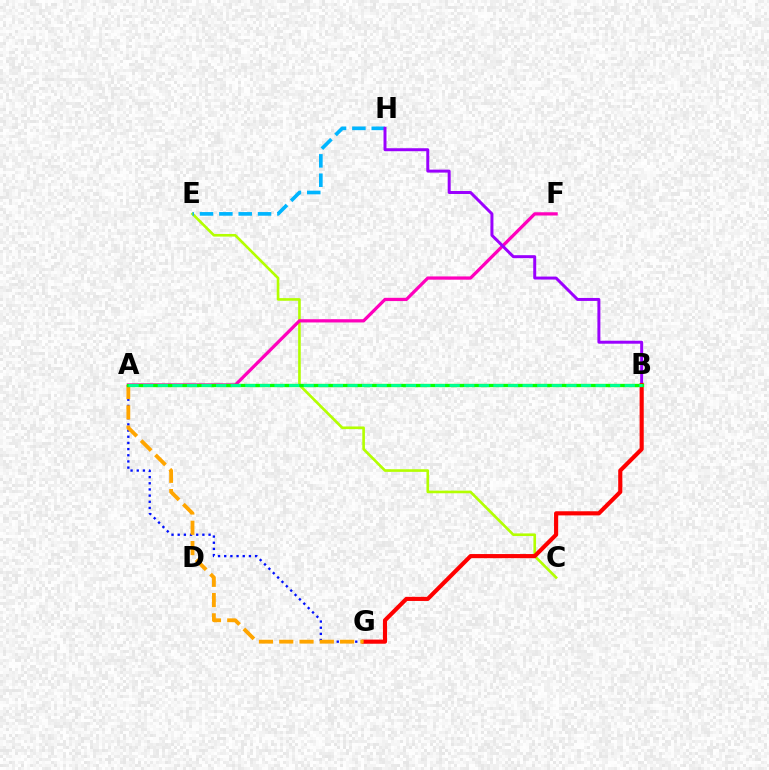{('C', 'E'): [{'color': '#b3ff00', 'line_style': 'solid', 'thickness': 1.89}], ('A', 'F'): [{'color': '#ff00bd', 'line_style': 'solid', 'thickness': 2.34}], ('E', 'H'): [{'color': '#00b5ff', 'line_style': 'dashed', 'thickness': 2.63}], ('A', 'G'): [{'color': '#0010ff', 'line_style': 'dotted', 'thickness': 1.68}, {'color': '#ffa500', 'line_style': 'dashed', 'thickness': 2.76}], ('B', 'H'): [{'color': '#9b00ff', 'line_style': 'solid', 'thickness': 2.14}], ('B', 'G'): [{'color': '#ff0000', 'line_style': 'solid', 'thickness': 2.97}], ('A', 'B'): [{'color': '#08ff00', 'line_style': 'solid', 'thickness': 2.39}, {'color': '#00ff9d', 'line_style': 'dashed', 'thickness': 1.98}]}